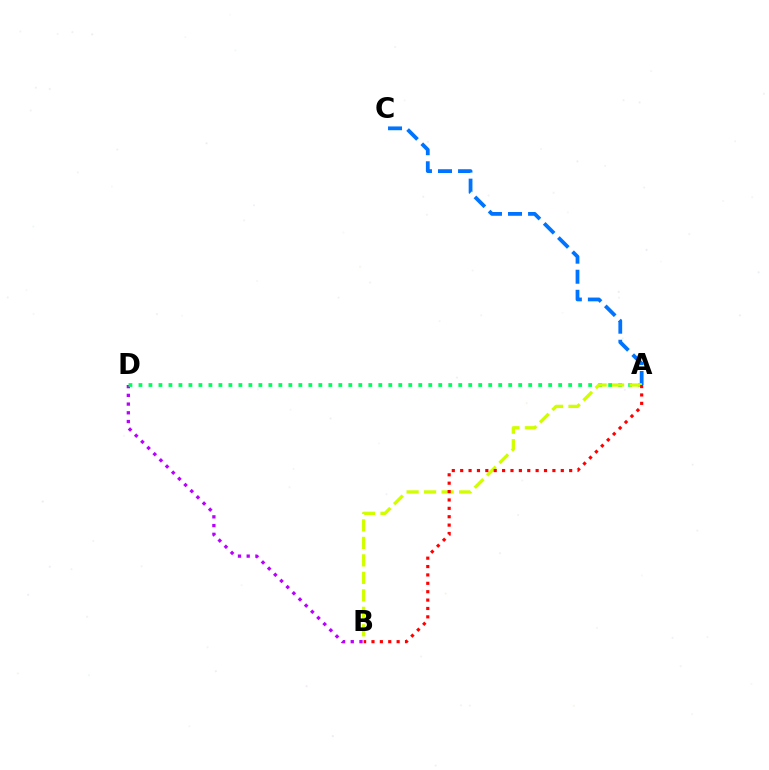{('B', 'D'): [{'color': '#b900ff', 'line_style': 'dotted', 'thickness': 2.37}], ('A', 'C'): [{'color': '#0074ff', 'line_style': 'dashed', 'thickness': 2.72}], ('A', 'D'): [{'color': '#00ff5c', 'line_style': 'dotted', 'thickness': 2.72}], ('A', 'B'): [{'color': '#d1ff00', 'line_style': 'dashed', 'thickness': 2.38}, {'color': '#ff0000', 'line_style': 'dotted', 'thickness': 2.28}]}